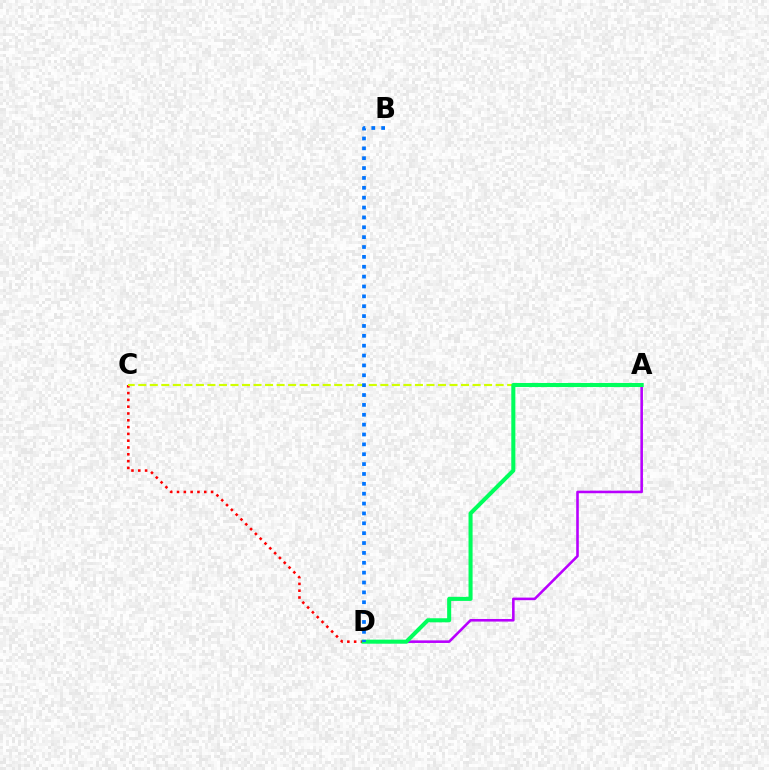{('C', 'D'): [{'color': '#ff0000', 'line_style': 'dotted', 'thickness': 1.85}], ('A', 'C'): [{'color': '#d1ff00', 'line_style': 'dashed', 'thickness': 1.57}], ('A', 'D'): [{'color': '#b900ff', 'line_style': 'solid', 'thickness': 1.86}, {'color': '#00ff5c', 'line_style': 'solid', 'thickness': 2.92}], ('B', 'D'): [{'color': '#0074ff', 'line_style': 'dotted', 'thickness': 2.68}]}